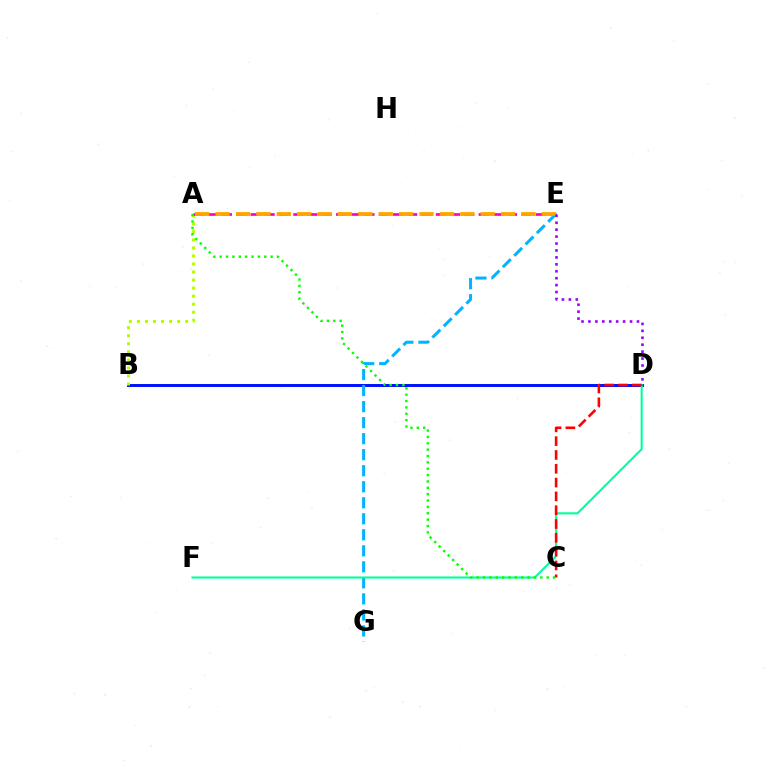{('B', 'D'): [{'color': '#0010ff', 'line_style': 'solid', 'thickness': 2.12}], ('E', 'G'): [{'color': '#00b5ff', 'line_style': 'dashed', 'thickness': 2.18}], ('A', 'B'): [{'color': '#b3ff00', 'line_style': 'dotted', 'thickness': 2.19}], ('D', 'F'): [{'color': '#00ff9d', 'line_style': 'solid', 'thickness': 1.51}], ('A', 'E'): [{'color': '#ff00bd', 'line_style': 'dashed', 'thickness': 1.94}, {'color': '#ffa500', 'line_style': 'dashed', 'thickness': 2.77}], ('C', 'D'): [{'color': '#ff0000', 'line_style': 'dashed', 'thickness': 1.88}], ('D', 'E'): [{'color': '#9b00ff', 'line_style': 'dotted', 'thickness': 1.88}], ('A', 'C'): [{'color': '#08ff00', 'line_style': 'dotted', 'thickness': 1.73}]}